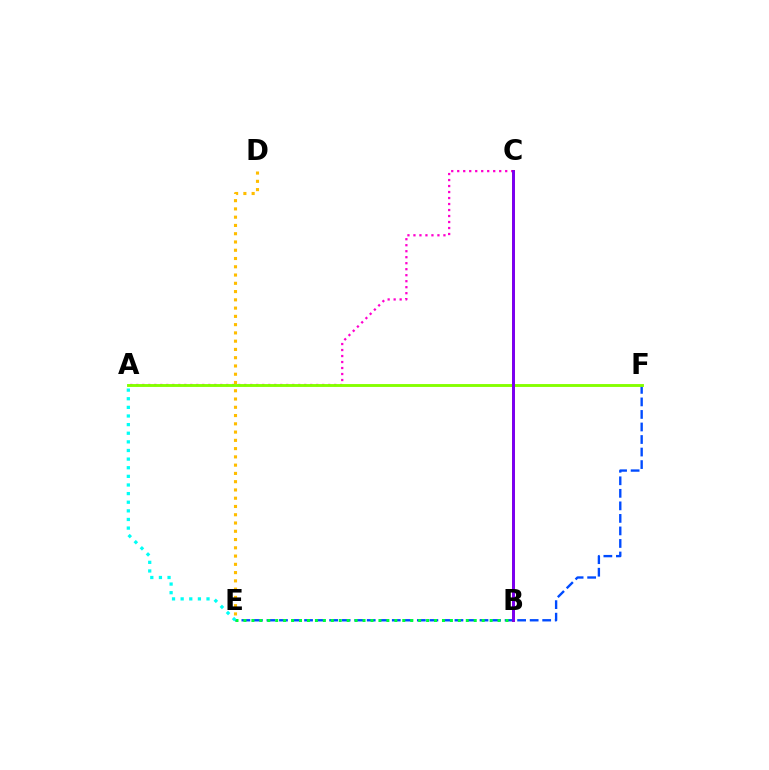{('E', 'F'): [{'color': '#004bff', 'line_style': 'dashed', 'thickness': 1.7}], ('A', 'C'): [{'color': '#ff00cf', 'line_style': 'dotted', 'thickness': 1.63}], ('A', 'F'): [{'color': '#84ff00', 'line_style': 'solid', 'thickness': 2.07}], ('B', 'E'): [{'color': '#00ff39', 'line_style': 'dotted', 'thickness': 2.16}], ('B', 'C'): [{'color': '#ff0000', 'line_style': 'solid', 'thickness': 2.03}, {'color': '#7200ff', 'line_style': 'solid', 'thickness': 1.99}], ('A', 'E'): [{'color': '#00fff6', 'line_style': 'dotted', 'thickness': 2.34}], ('D', 'E'): [{'color': '#ffbd00', 'line_style': 'dotted', 'thickness': 2.25}]}